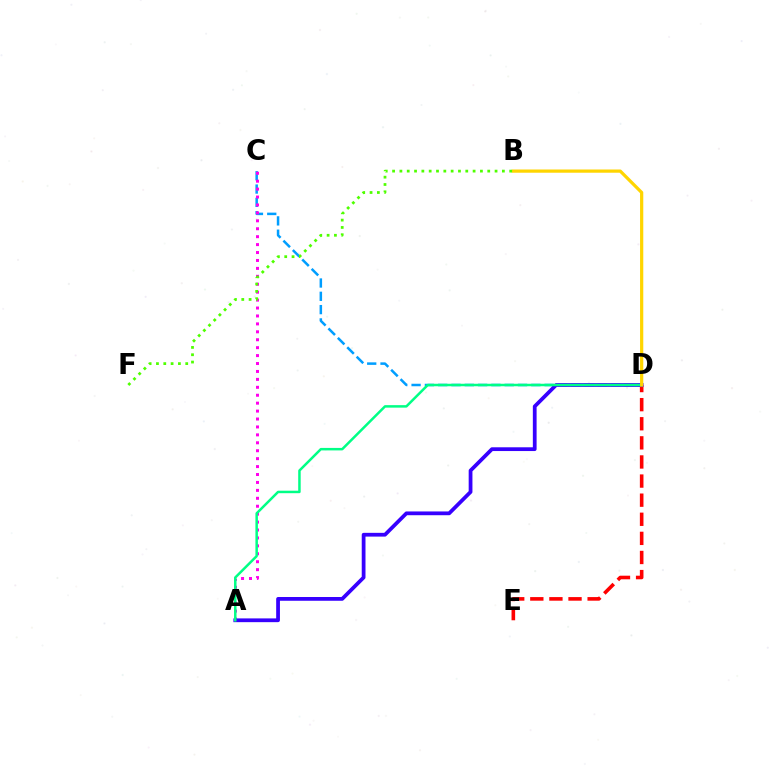{('D', 'E'): [{'color': '#ff0000', 'line_style': 'dashed', 'thickness': 2.6}], ('C', 'D'): [{'color': '#009eff', 'line_style': 'dashed', 'thickness': 1.81}], ('A', 'C'): [{'color': '#ff00ed', 'line_style': 'dotted', 'thickness': 2.15}], ('A', 'D'): [{'color': '#3700ff', 'line_style': 'solid', 'thickness': 2.71}, {'color': '#00ff86', 'line_style': 'solid', 'thickness': 1.8}], ('B', 'D'): [{'color': '#ffd500', 'line_style': 'solid', 'thickness': 2.32}], ('B', 'F'): [{'color': '#4fff00', 'line_style': 'dotted', 'thickness': 1.99}]}